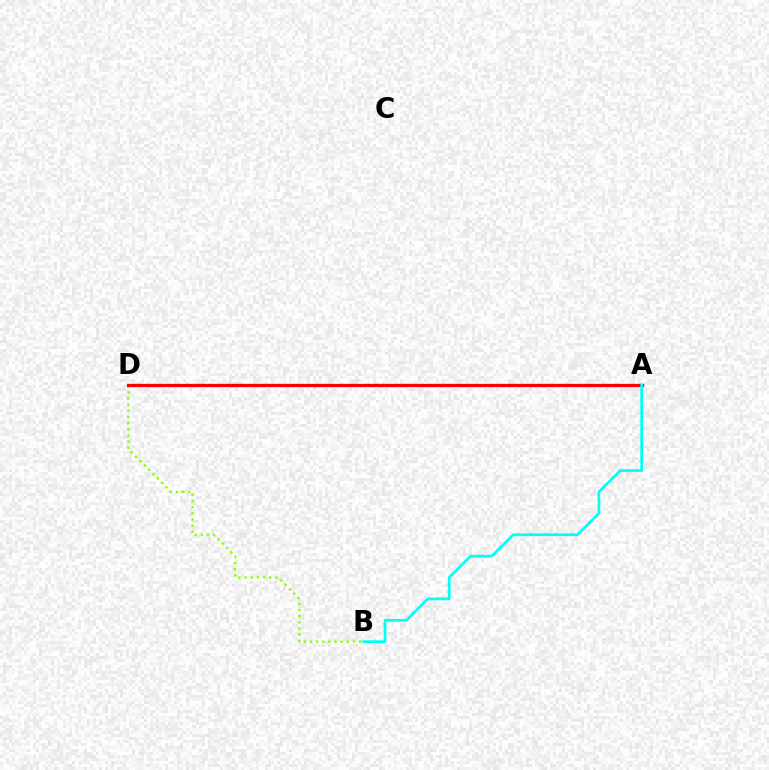{('B', 'D'): [{'color': '#84ff00', 'line_style': 'dotted', 'thickness': 1.67}], ('A', 'D'): [{'color': '#7200ff', 'line_style': 'solid', 'thickness': 1.86}, {'color': '#ff0000', 'line_style': 'solid', 'thickness': 2.39}], ('A', 'B'): [{'color': '#00fff6', 'line_style': 'solid', 'thickness': 1.95}]}